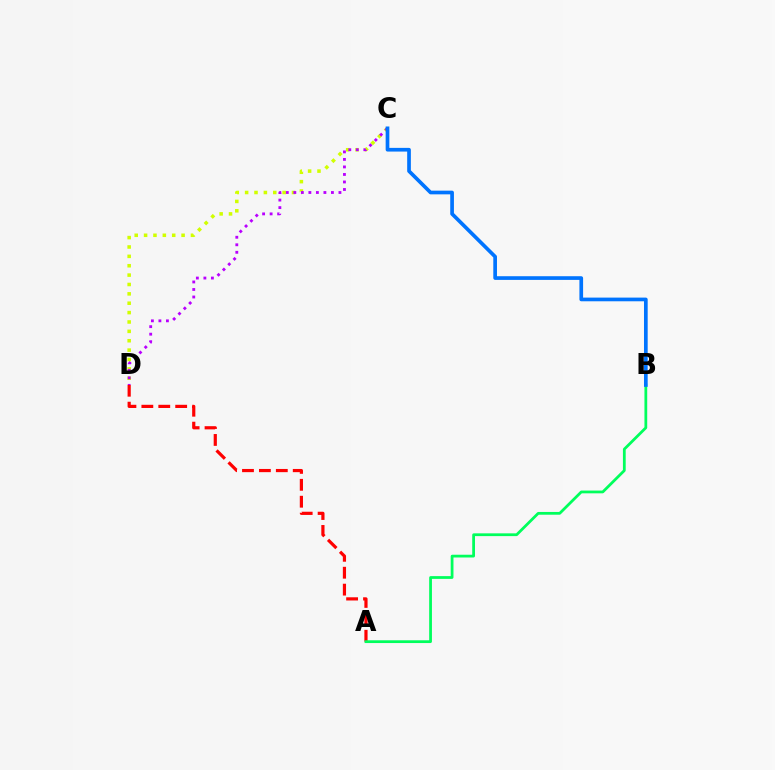{('C', 'D'): [{'color': '#d1ff00', 'line_style': 'dotted', 'thickness': 2.55}, {'color': '#b900ff', 'line_style': 'dotted', 'thickness': 2.04}], ('A', 'D'): [{'color': '#ff0000', 'line_style': 'dashed', 'thickness': 2.3}], ('A', 'B'): [{'color': '#00ff5c', 'line_style': 'solid', 'thickness': 1.99}], ('B', 'C'): [{'color': '#0074ff', 'line_style': 'solid', 'thickness': 2.65}]}